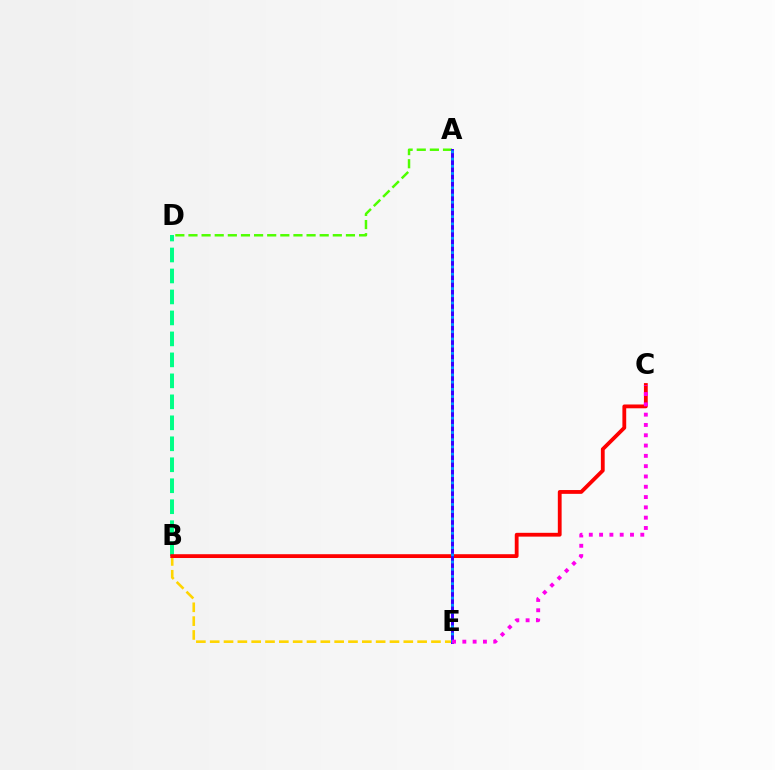{('A', 'D'): [{'color': '#4fff00', 'line_style': 'dashed', 'thickness': 1.78}], ('B', 'E'): [{'color': '#ffd500', 'line_style': 'dashed', 'thickness': 1.88}], ('B', 'D'): [{'color': '#00ff86', 'line_style': 'dashed', 'thickness': 2.85}], ('B', 'C'): [{'color': '#ff0000', 'line_style': 'solid', 'thickness': 2.74}], ('A', 'E'): [{'color': '#3700ff', 'line_style': 'solid', 'thickness': 2.14}, {'color': '#009eff', 'line_style': 'dotted', 'thickness': 1.96}], ('C', 'E'): [{'color': '#ff00ed', 'line_style': 'dotted', 'thickness': 2.8}]}